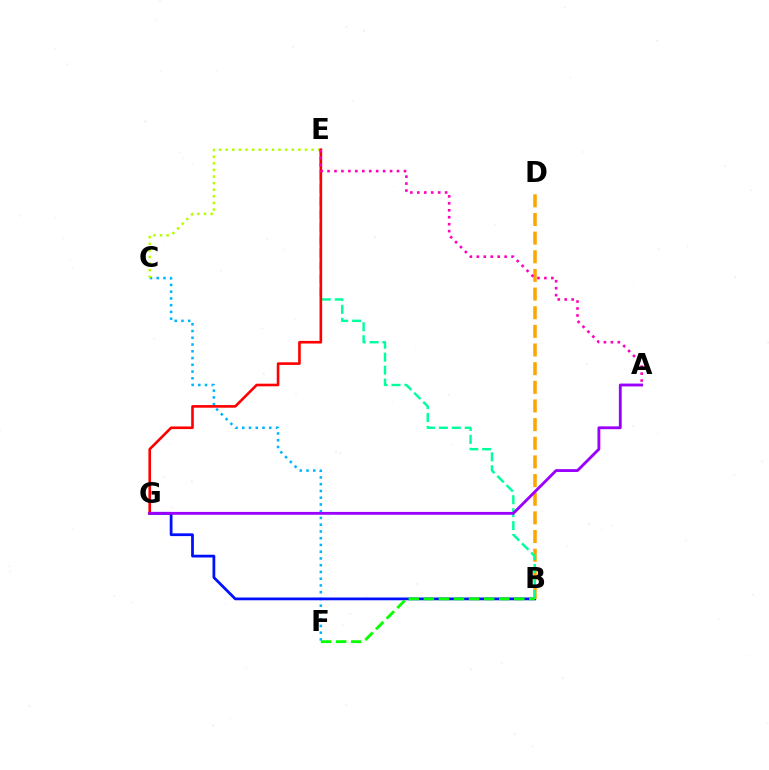{('C', 'F'): [{'color': '#00b5ff', 'line_style': 'dotted', 'thickness': 1.83}], ('C', 'E'): [{'color': '#b3ff00', 'line_style': 'dotted', 'thickness': 1.79}], ('B', 'G'): [{'color': '#0010ff', 'line_style': 'solid', 'thickness': 1.99}], ('B', 'D'): [{'color': '#ffa500', 'line_style': 'dashed', 'thickness': 2.53}], ('B', 'E'): [{'color': '#00ff9d', 'line_style': 'dashed', 'thickness': 1.76}], ('B', 'F'): [{'color': '#08ff00', 'line_style': 'dashed', 'thickness': 2.05}], ('E', 'G'): [{'color': '#ff0000', 'line_style': 'solid', 'thickness': 1.89}], ('A', 'E'): [{'color': '#ff00bd', 'line_style': 'dotted', 'thickness': 1.89}], ('A', 'G'): [{'color': '#9b00ff', 'line_style': 'solid', 'thickness': 2.05}]}